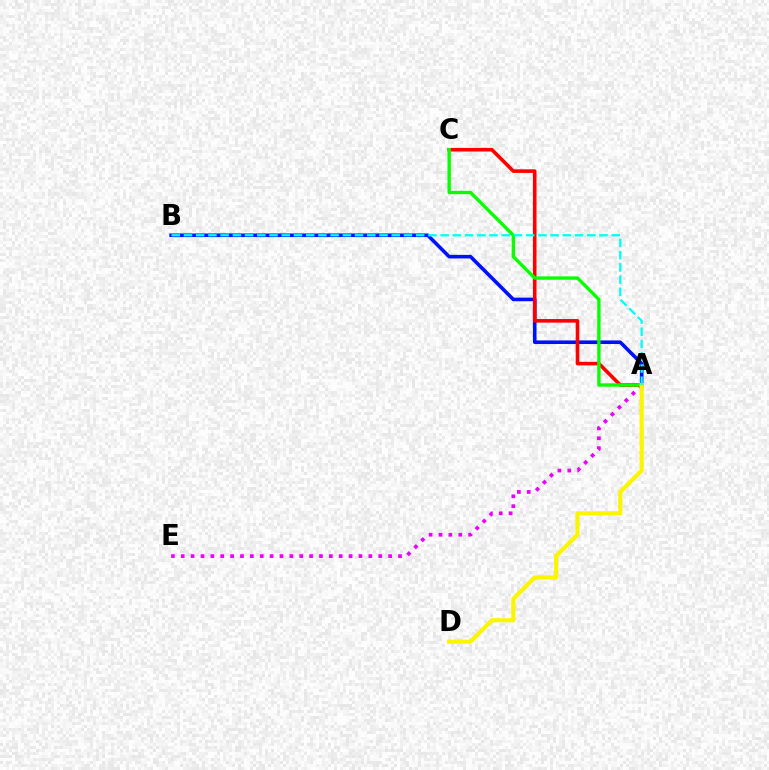{('A', 'B'): [{'color': '#0010ff', 'line_style': 'solid', 'thickness': 2.59}, {'color': '#00fff6', 'line_style': 'dashed', 'thickness': 1.66}], ('A', 'E'): [{'color': '#ee00ff', 'line_style': 'dotted', 'thickness': 2.68}], ('A', 'C'): [{'color': '#ff0000', 'line_style': 'solid', 'thickness': 2.58}, {'color': '#08ff00', 'line_style': 'solid', 'thickness': 2.42}], ('A', 'D'): [{'color': '#fcf500', 'line_style': 'solid', 'thickness': 2.97}]}